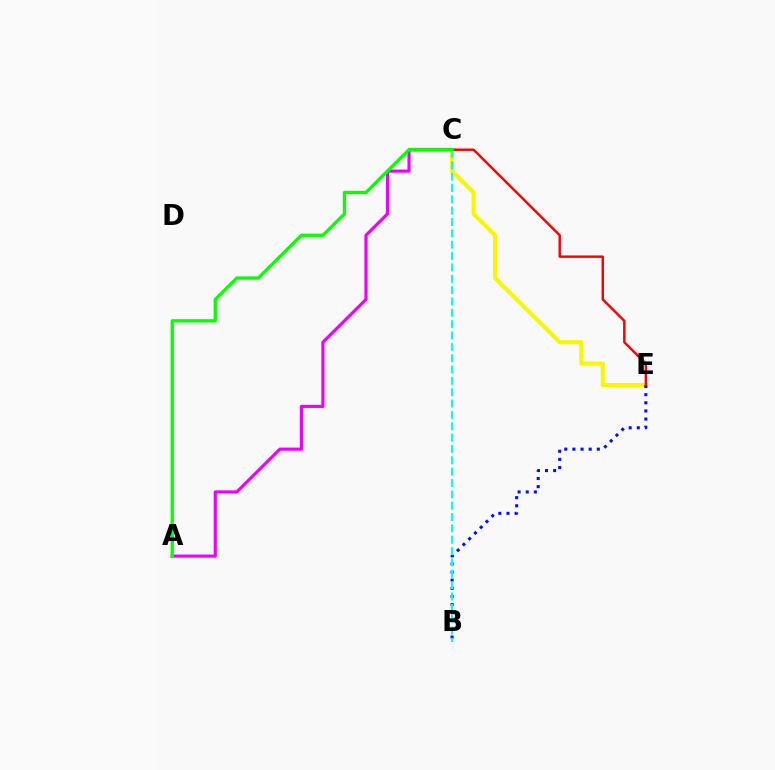{('A', 'C'): [{'color': '#ee00ff', 'line_style': 'solid', 'thickness': 2.26}, {'color': '#08ff00', 'line_style': 'solid', 'thickness': 2.38}], ('C', 'E'): [{'color': '#fcf500', 'line_style': 'solid', 'thickness': 2.94}, {'color': '#ff0000', 'line_style': 'solid', 'thickness': 1.76}], ('B', 'E'): [{'color': '#0010ff', 'line_style': 'dotted', 'thickness': 2.21}], ('B', 'C'): [{'color': '#00fff6', 'line_style': 'dashed', 'thickness': 1.54}]}